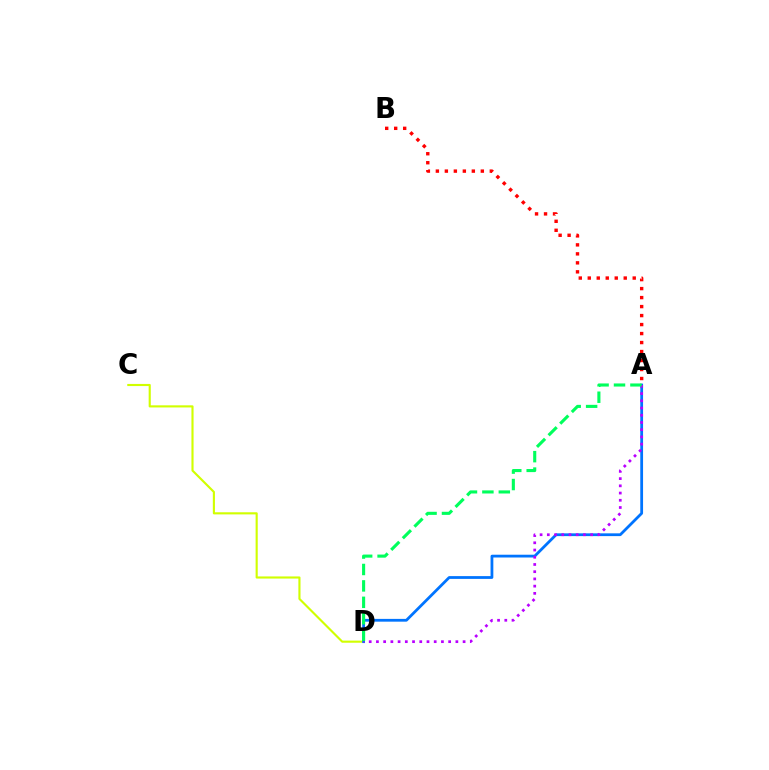{('C', 'D'): [{'color': '#d1ff00', 'line_style': 'solid', 'thickness': 1.54}], ('A', 'D'): [{'color': '#0074ff', 'line_style': 'solid', 'thickness': 2.0}, {'color': '#b900ff', 'line_style': 'dotted', 'thickness': 1.96}, {'color': '#00ff5c', 'line_style': 'dashed', 'thickness': 2.23}], ('A', 'B'): [{'color': '#ff0000', 'line_style': 'dotted', 'thickness': 2.44}]}